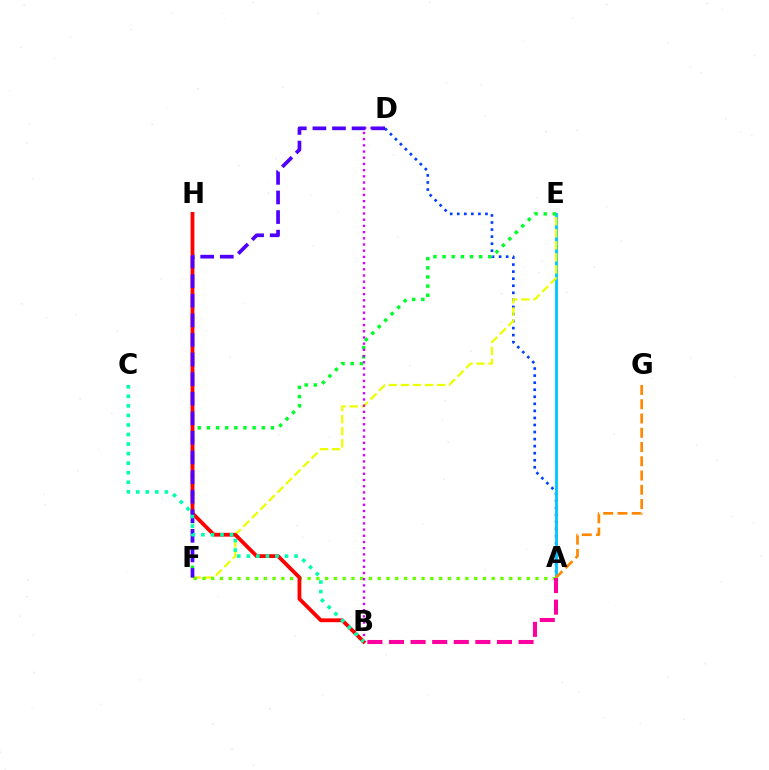{('A', 'D'): [{'color': '#003fff', 'line_style': 'dotted', 'thickness': 1.92}], ('A', 'E'): [{'color': '#00c7ff', 'line_style': 'solid', 'thickness': 2.06}], ('E', 'F'): [{'color': '#eeff00', 'line_style': 'dashed', 'thickness': 1.64}, {'color': '#00ff27', 'line_style': 'dotted', 'thickness': 2.48}], ('A', 'F'): [{'color': '#66ff00', 'line_style': 'dotted', 'thickness': 2.38}], ('A', 'G'): [{'color': '#ff8800', 'line_style': 'dashed', 'thickness': 1.94}], ('B', 'D'): [{'color': '#d600ff', 'line_style': 'dotted', 'thickness': 1.68}], ('B', 'H'): [{'color': '#ff0000', 'line_style': 'solid', 'thickness': 2.74}], ('D', 'F'): [{'color': '#4f00ff', 'line_style': 'dashed', 'thickness': 2.66}], ('B', 'C'): [{'color': '#00ffaf', 'line_style': 'dotted', 'thickness': 2.59}], ('A', 'B'): [{'color': '#ff00a0', 'line_style': 'dashed', 'thickness': 2.93}]}